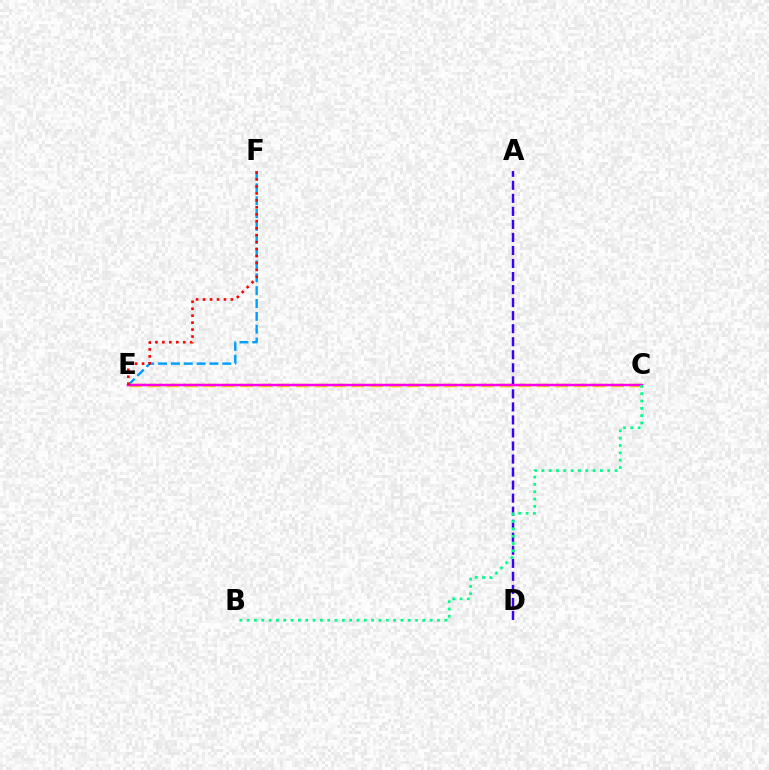{('E', 'F'): [{'color': '#009eff', 'line_style': 'dashed', 'thickness': 1.75}, {'color': '#ff0000', 'line_style': 'dotted', 'thickness': 1.89}], ('C', 'E'): [{'color': '#ffd500', 'line_style': 'dashed', 'thickness': 2.52}, {'color': '#4fff00', 'line_style': 'dotted', 'thickness': 1.57}, {'color': '#ff00ed', 'line_style': 'solid', 'thickness': 1.76}], ('A', 'D'): [{'color': '#3700ff', 'line_style': 'dashed', 'thickness': 1.77}], ('B', 'C'): [{'color': '#00ff86', 'line_style': 'dotted', 'thickness': 1.99}]}